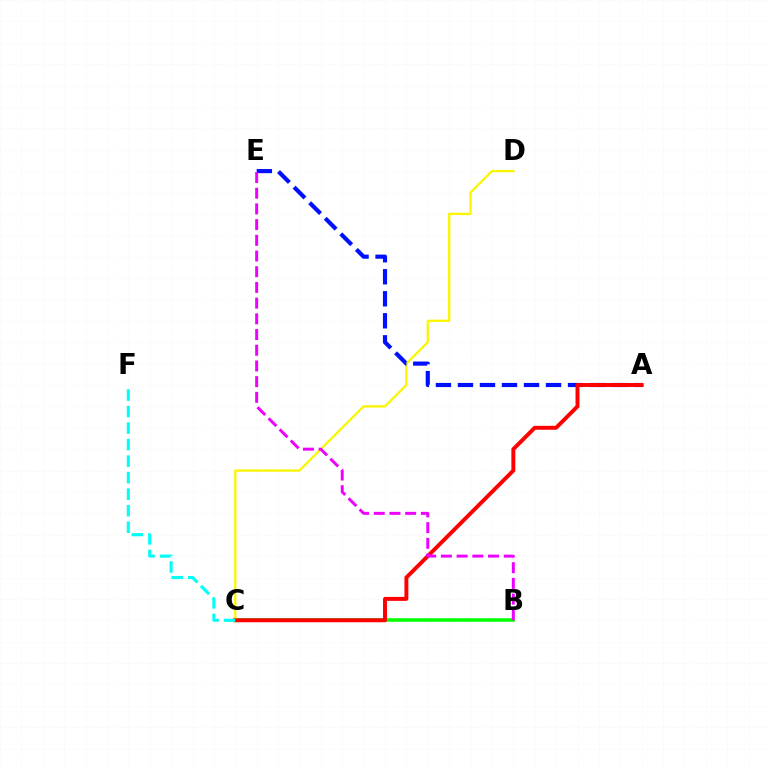{('B', 'C'): [{'color': '#08ff00', 'line_style': 'solid', 'thickness': 2.59}], ('C', 'D'): [{'color': '#fcf500', 'line_style': 'solid', 'thickness': 1.65}], ('A', 'E'): [{'color': '#0010ff', 'line_style': 'dashed', 'thickness': 2.99}], ('A', 'C'): [{'color': '#ff0000', 'line_style': 'solid', 'thickness': 2.84}], ('C', 'F'): [{'color': '#00fff6', 'line_style': 'dashed', 'thickness': 2.24}], ('B', 'E'): [{'color': '#ee00ff', 'line_style': 'dashed', 'thickness': 2.13}]}